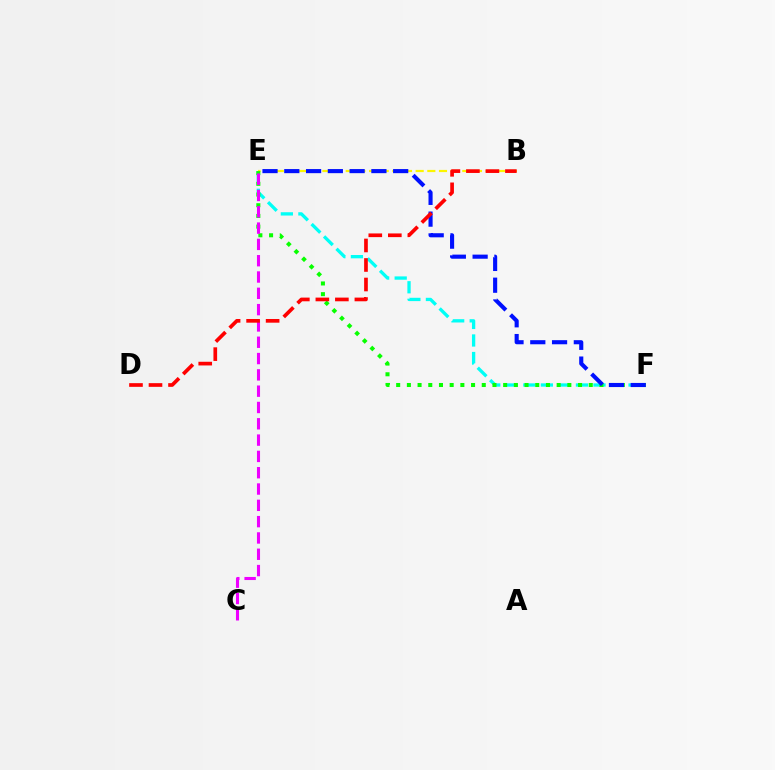{('E', 'F'): [{'color': '#00fff6', 'line_style': 'dashed', 'thickness': 2.38}, {'color': '#08ff00', 'line_style': 'dotted', 'thickness': 2.91}, {'color': '#0010ff', 'line_style': 'dashed', 'thickness': 2.96}], ('B', 'E'): [{'color': '#fcf500', 'line_style': 'dashed', 'thickness': 1.58}], ('C', 'E'): [{'color': '#ee00ff', 'line_style': 'dashed', 'thickness': 2.22}], ('B', 'D'): [{'color': '#ff0000', 'line_style': 'dashed', 'thickness': 2.65}]}